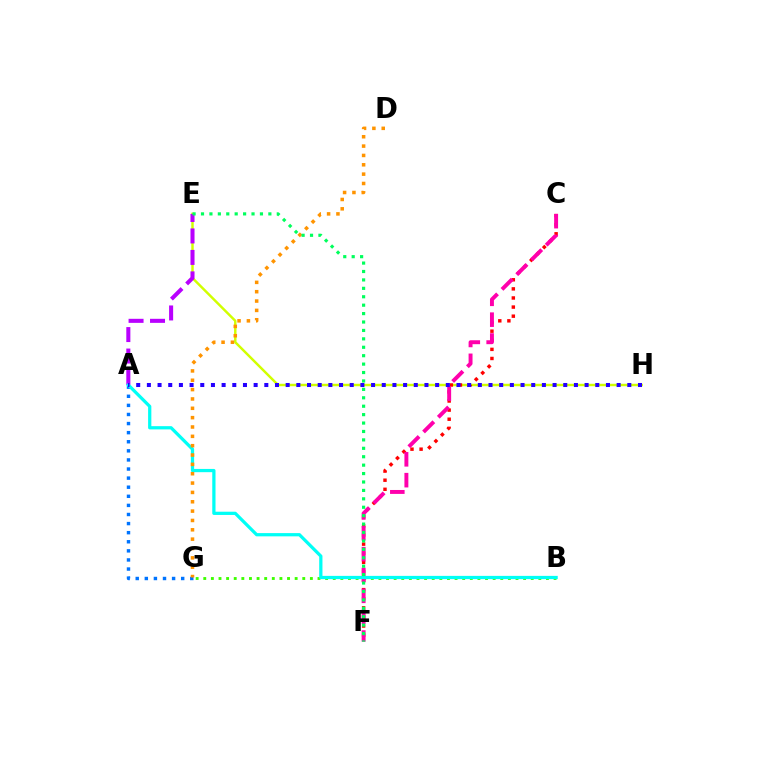{('E', 'H'): [{'color': '#d1ff00', 'line_style': 'solid', 'thickness': 1.76}], ('C', 'F'): [{'color': '#ff0000', 'line_style': 'dotted', 'thickness': 2.47}, {'color': '#ff00ac', 'line_style': 'dashed', 'thickness': 2.83}], ('B', 'G'): [{'color': '#3dff00', 'line_style': 'dotted', 'thickness': 2.07}], ('A', 'G'): [{'color': '#0074ff', 'line_style': 'dotted', 'thickness': 2.47}], ('A', 'E'): [{'color': '#b900ff', 'line_style': 'dashed', 'thickness': 2.92}], ('A', 'B'): [{'color': '#00fff6', 'line_style': 'solid', 'thickness': 2.34}], ('D', 'G'): [{'color': '#ff9400', 'line_style': 'dotted', 'thickness': 2.54}], ('A', 'H'): [{'color': '#2500ff', 'line_style': 'dotted', 'thickness': 2.9}], ('E', 'F'): [{'color': '#00ff5c', 'line_style': 'dotted', 'thickness': 2.29}]}